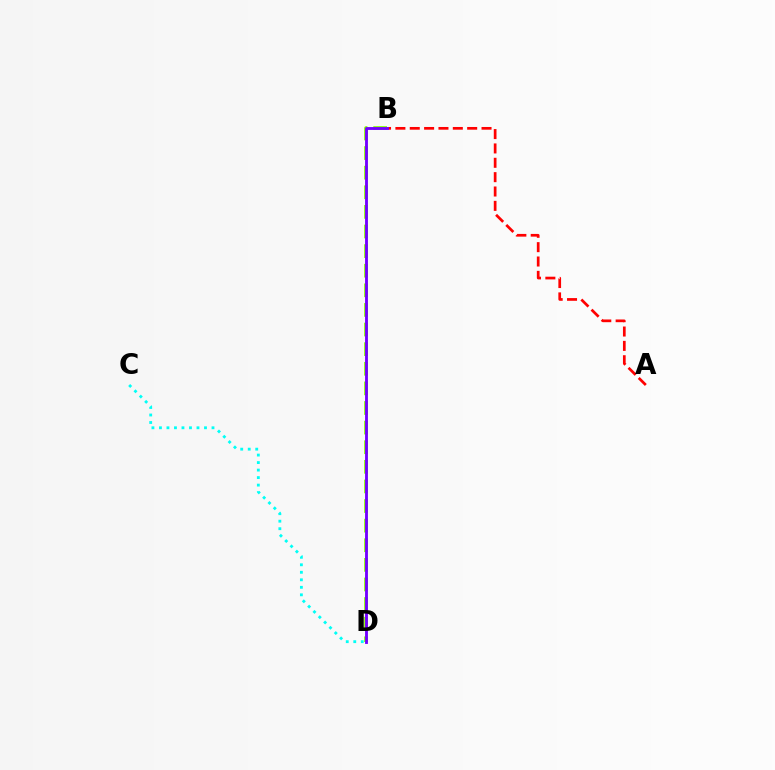{('B', 'D'): [{'color': '#84ff00', 'line_style': 'dashed', 'thickness': 2.66}, {'color': '#7200ff', 'line_style': 'solid', 'thickness': 2.05}], ('A', 'B'): [{'color': '#ff0000', 'line_style': 'dashed', 'thickness': 1.95}], ('C', 'D'): [{'color': '#00fff6', 'line_style': 'dotted', 'thickness': 2.04}]}